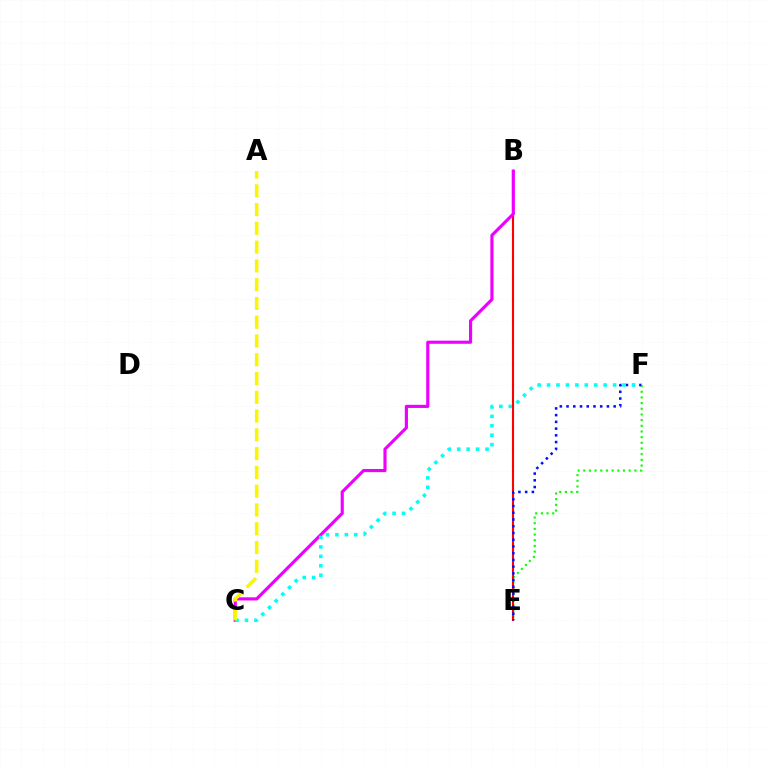{('E', 'F'): [{'color': '#08ff00', 'line_style': 'dotted', 'thickness': 1.54}, {'color': '#0010ff', 'line_style': 'dotted', 'thickness': 1.83}], ('B', 'E'): [{'color': '#ff0000', 'line_style': 'solid', 'thickness': 1.52}], ('B', 'C'): [{'color': '#ee00ff', 'line_style': 'solid', 'thickness': 2.26}], ('C', 'F'): [{'color': '#00fff6', 'line_style': 'dotted', 'thickness': 2.56}], ('A', 'C'): [{'color': '#fcf500', 'line_style': 'dashed', 'thickness': 2.55}]}